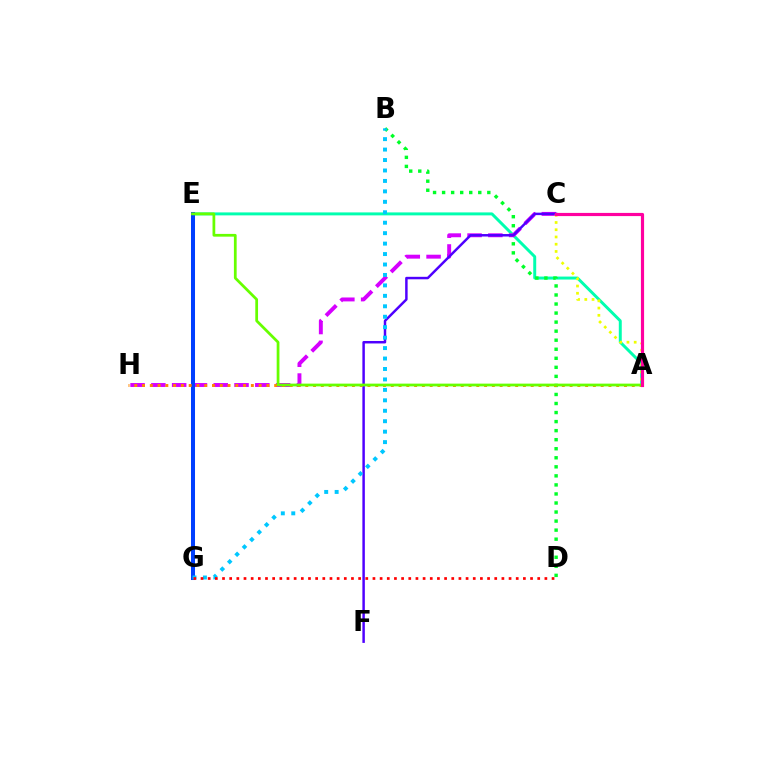{('A', 'E'): [{'color': '#00ffaf', 'line_style': 'solid', 'thickness': 2.13}, {'color': '#66ff00', 'line_style': 'solid', 'thickness': 1.98}], ('B', 'D'): [{'color': '#00ff27', 'line_style': 'dotted', 'thickness': 2.46}], ('C', 'H'): [{'color': '#d600ff', 'line_style': 'dashed', 'thickness': 2.82}], ('C', 'F'): [{'color': '#4f00ff', 'line_style': 'solid', 'thickness': 1.78}], ('E', 'G'): [{'color': '#003fff', 'line_style': 'solid', 'thickness': 2.9}], ('B', 'G'): [{'color': '#00c7ff', 'line_style': 'dotted', 'thickness': 2.84}], ('A', 'H'): [{'color': '#ff8800', 'line_style': 'dotted', 'thickness': 2.11}], ('A', 'C'): [{'color': '#eeff00', 'line_style': 'dotted', 'thickness': 1.97}, {'color': '#ff00a0', 'line_style': 'solid', 'thickness': 2.28}], ('D', 'G'): [{'color': '#ff0000', 'line_style': 'dotted', 'thickness': 1.95}]}